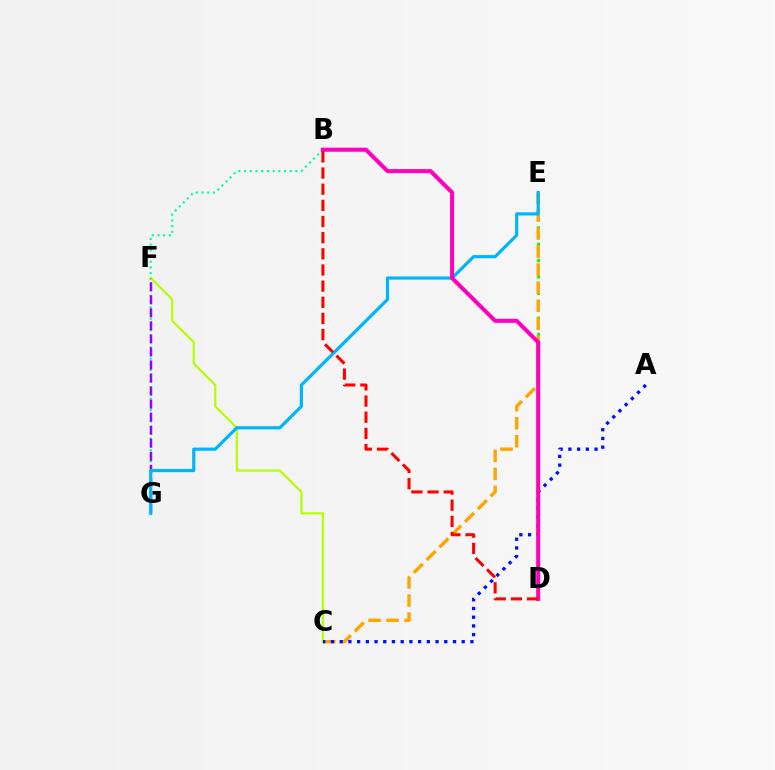{('B', 'G'): [{'color': '#00ff9d', 'line_style': 'dotted', 'thickness': 1.55}], ('D', 'E'): [{'color': '#08ff00', 'line_style': 'dotted', 'thickness': 2.23}], ('C', 'E'): [{'color': '#ffa500', 'line_style': 'dashed', 'thickness': 2.45}], ('C', 'F'): [{'color': '#b3ff00', 'line_style': 'solid', 'thickness': 1.57}], ('F', 'G'): [{'color': '#9b00ff', 'line_style': 'dashed', 'thickness': 1.77}], ('E', 'G'): [{'color': '#00b5ff', 'line_style': 'solid', 'thickness': 2.29}], ('A', 'C'): [{'color': '#0010ff', 'line_style': 'dotted', 'thickness': 2.37}], ('B', 'D'): [{'color': '#ff00bd', 'line_style': 'solid', 'thickness': 2.92}, {'color': '#ff0000', 'line_style': 'dashed', 'thickness': 2.19}]}